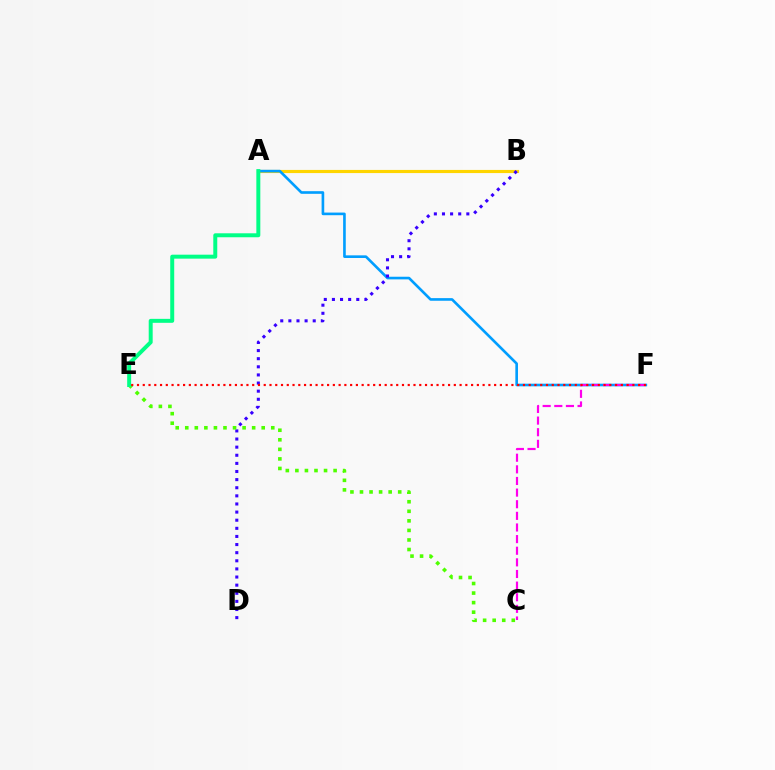{('A', 'B'): [{'color': '#ffd500', 'line_style': 'solid', 'thickness': 2.27}], ('A', 'F'): [{'color': '#009eff', 'line_style': 'solid', 'thickness': 1.9}], ('C', 'F'): [{'color': '#ff00ed', 'line_style': 'dashed', 'thickness': 1.58}], ('B', 'D'): [{'color': '#3700ff', 'line_style': 'dotted', 'thickness': 2.21}], ('C', 'E'): [{'color': '#4fff00', 'line_style': 'dotted', 'thickness': 2.6}], ('A', 'E'): [{'color': '#00ff86', 'line_style': 'solid', 'thickness': 2.86}], ('E', 'F'): [{'color': '#ff0000', 'line_style': 'dotted', 'thickness': 1.57}]}